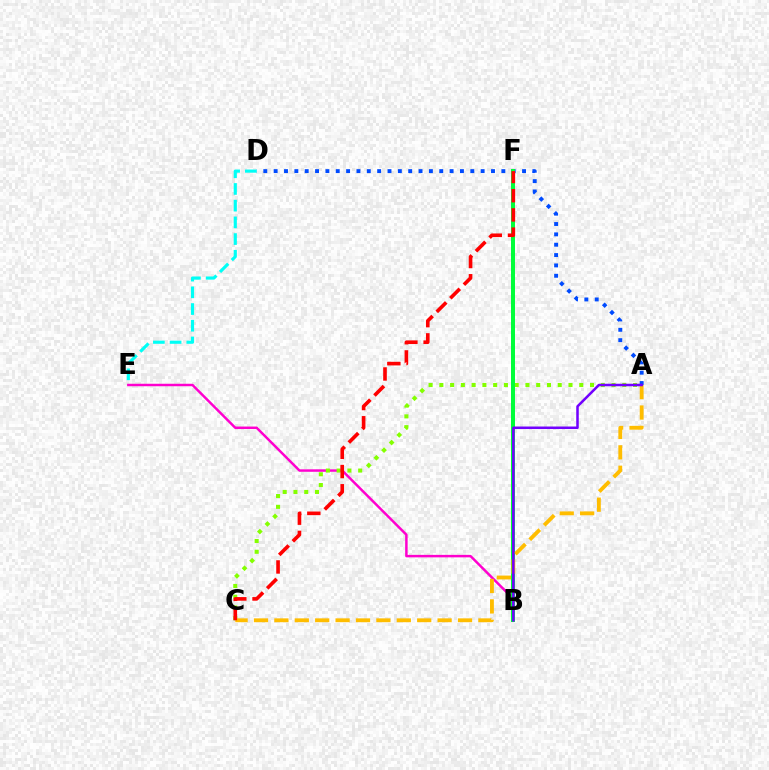{('A', 'D'): [{'color': '#004bff', 'line_style': 'dotted', 'thickness': 2.81}], ('B', 'E'): [{'color': '#ff00cf', 'line_style': 'solid', 'thickness': 1.78}], ('A', 'C'): [{'color': '#84ff00', 'line_style': 'dotted', 'thickness': 2.92}, {'color': '#ffbd00', 'line_style': 'dashed', 'thickness': 2.77}], ('B', 'F'): [{'color': '#00ff39', 'line_style': 'solid', 'thickness': 2.87}], ('C', 'F'): [{'color': '#ff0000', 'line_style': 'dashed', 'thickness': 2.61}], ('D', 'E'): [{'color': '#00fff6', 'line_style': 'dashed', 'thickness': 2.27}], ('A', 'B'): [{'color': '#7200ff', 'line_style': 'solid', 'thickness': 1.82}]}